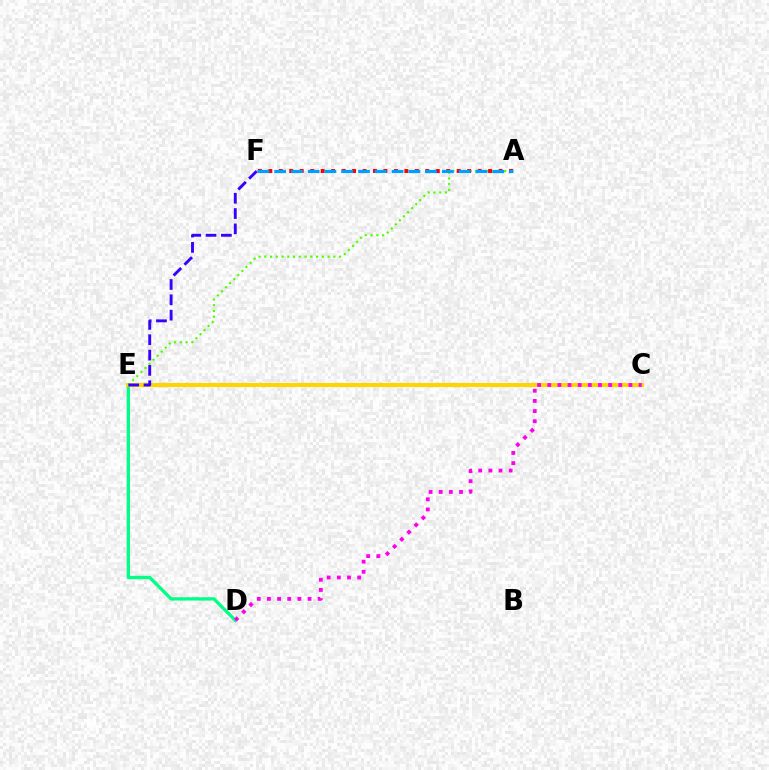{('D', 'E'): [{'color': '#00ff86', 'line_style': 'solid', 'thickness': 2.39}], ('C', 'E'): [{'color': '#ffd500', 'line_style': 'solid', 'thickness': 2.93}], ('A', 'E'): [{'color': '#4fff00', 'line_style': 'dotted', 'thickness': 1.56}], ('C', 'D'): [{'color': '#ff00ed', 'line_style': 'dotted', 'thickness': 2.76}], ('A', 'F'): [{'color': '#ff0000', 'line_style': 'dotted', 'thickness': 2.84}, {'color': '#009eff', 'line_style': 'dashed', 'thickness': 2.28}], ('E', 'F'): [{'color': '#3700ff', 'line_style': 'dashed', 'thickness': 2.08}]}